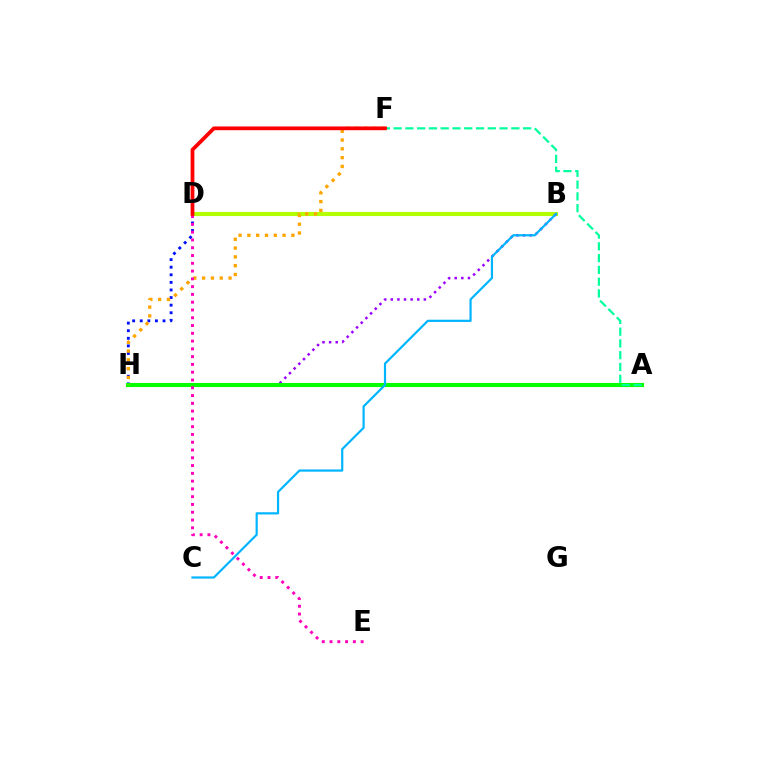{('D', 'H'): [{'color': '#0010ff', 'line_style': 'dotted', 'thickness': 2.06}], ('B', 'D'): [{'color': '#b3ff00', 'line_style': 'solid', 'thickness': 2.97}], ('B', 'H'): [{'color': '#9b00ff', 'line_style': 'dotted', 'thickness': 1.8}], ('A', 'H'): [{'color': '#08ff00', 'line_style': 'solid', 'thickness': 2.95}], ('F', 'H'): [{'color': '#ffa500', 'line_style': 'dotted', 'thickness': 2.39}], ('B', 'C'): [{'color': '#00b5ff', 'line_style': 'solid', 'thickness': 1.58}], ('D', 'E'): [{'color': '#ff00bd', 'line_style': 'dotted', 'thickness': 2.11}], ('A', 'F'): [{'color': '#00ff9d', 'line_style': 'dashed', 'thickness': 1.6}], ('D', 'F'): [{'color': '#ff0000', 'line_style': 'solid', 'thickness': 2.7}]}